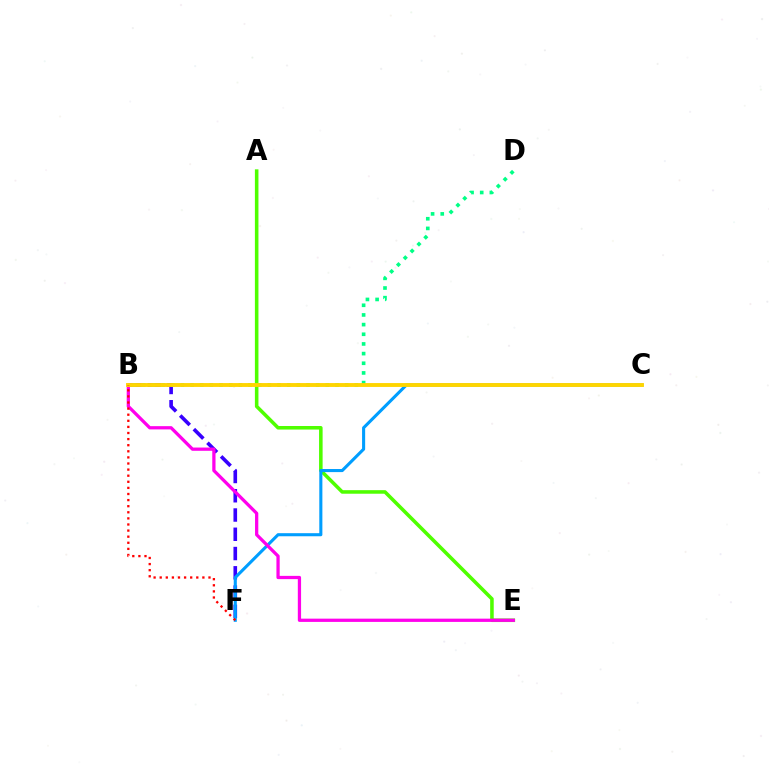{('B', 'F'): [{'color': '#3700ff', 'line_style': 'dashed', 'thickness': 2.62}, {'color': '#ff0000', 'line_style': 'dotted', 'thickness': 1.66}], ('A', 'E'): [{'color': '#4fff00', 'line_style': 'solid', 'thickness': 2.56}], ('B', 'D'): [{'color': '#00ff86', 'line_style': 'dotted', 'thickness': 2.63}], ('C', 'F'): [{'color': '#009eff', 'line_style': 'solid', 'thickness': 2.22}], ('B', 'E'): [{'color': '#ff00ed', 'line_style': 'solid', 'thickness': 2.35}], ('B', 'C'): [{'color': '#ffd500', 'line_style': 'solid', 'thickness': 2.79}]}